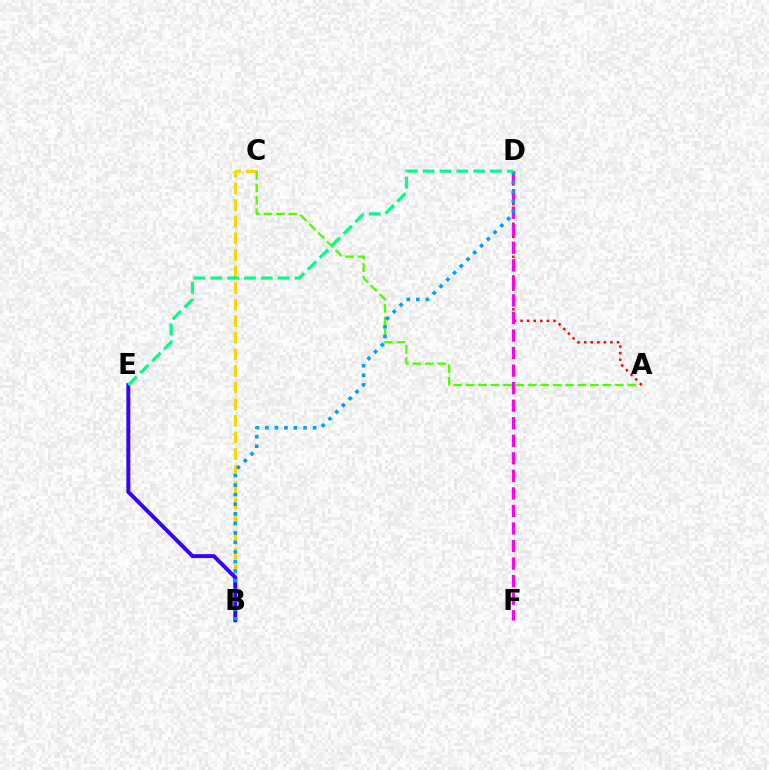{('B', 'C'): [{'color': '#ffd500', 'line_style': 'dashed', 'thickness': 2.25}], ('A', 'C'): [{'color': '#4fff00', 'line_style': 'dashed', 'thickness': 1.69}], ('B', 'E'): [{'color': '#3700ff', 'line_style': 'solid', 'thickness': 2.84}], ('A', 'D'): [{'color': '#ff0000', 'line_style': 'dotted', 'thickness': 1.79}], ('D', 'F'): [{'color': '#ff00ed', 'line_style': 'dashed', 'thickness': 2.38}], ('B', 'D'): [{'color': '#009eff', 'line_style': 'dotted', 'thickness': 2.59}], ('D', 'E'): [{'color': '#00ff86', 'line_style': 'dashed', 'thickness': 2.29}]}